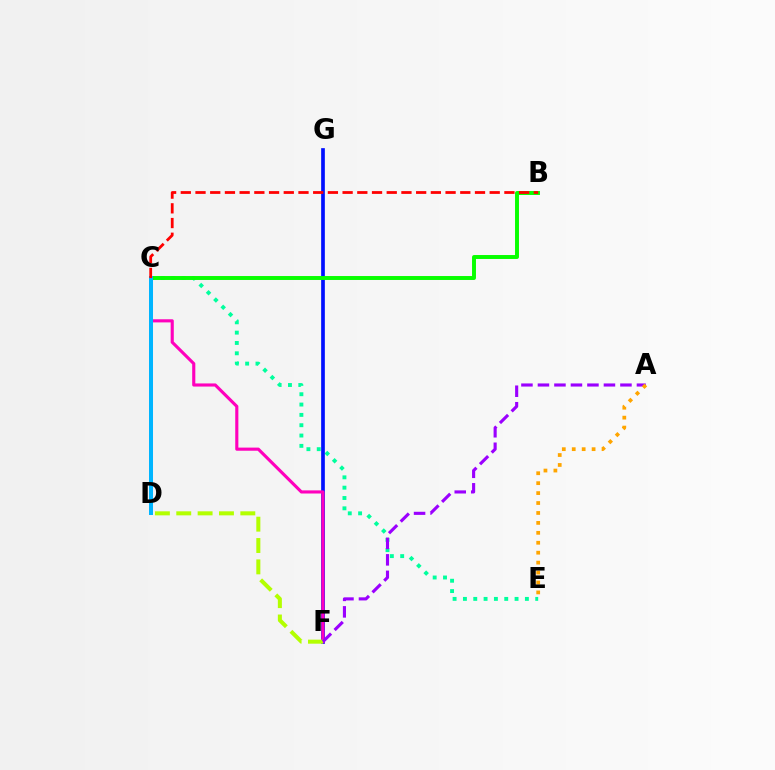{('C', 'E'): [{'color': '#00ff9d', 'line_style': 'dotted', 'thickness': 2.81}], ('F', 'G'): [{'color': '#0010ff', 'line_style': 'solid', 'thickness': 2.66}], ('C', 'F'): [{'color': '#ff00bd', 'line_style': 'solid', 'thickness': 2.25}], ('D', 'F'): [{'color': '#b3ff00', 'line_style': 'dashed', 'thickness': 2.9}], ('B', 'C'): [{'color': '#08ff00', 'line_style': 'solid', 'thickness': 2.83}, {'color': '#ff0000', 'line_style': 'dashed', 'thickness': 2.0}], ('A', 'F'): [{'color': '#9b00ff', 'line_style': 'dashed', 'thickness': 2.24}], ('C', 'D'): [{'color': '#00b5ff', 'line_style': 'solid', 'thickness': 2.89}], ('A', 'E'): [{'color': '#ffa500', 'line_style': 'dotted', 'thickness': 2.7}]}